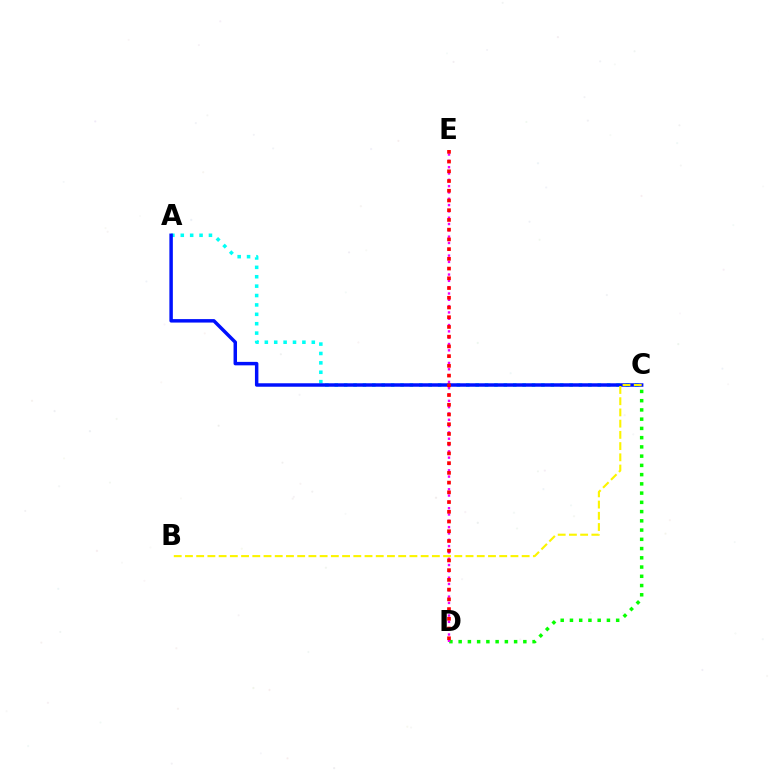{('A', 'C'): [{'color': '#00fff6', 'line_style': 'dotted', 'thickness': 2.55}, {'color': '#0010ff', 'line_style': 'solid', 'thickness': 2.5}], ('C', 'D'): [{'color': '#08ff00', 'line_style': 'dotted', 'thickness': 2.51}], ('D', 'E'): [{'color': '#ee00ff', 'line_style': 'dotted', 'thickness': 1.72}, {'color': '#ff0000', 'line_style': 'dotted', 'thickness': 2.64}], ('B', 'C'): [{'color': '#fcf500', 'line_style': 'dashed', 'thickness': 1.52}]}